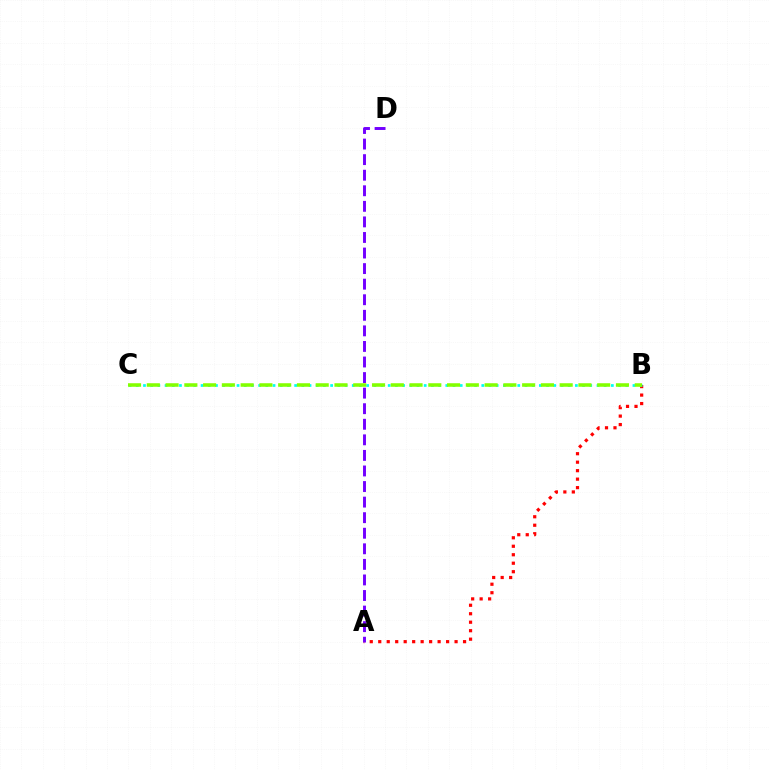{('A', 'B'): [{'color': '#ff0000', 'line_style': 'dotted', 'thickness': 2.3}], ('A', 'D'): [{'color': '#7200ff', 'line_style': 'dashed', 'thickness': 2.11}], ('B', 'C'): [{'color': '#00fff6', 'line_style': 'dotted', 'thickness': 1.96}, {'color': '#84ff00', 'line_style': 'dashed', 'thickness': 2.55}]}